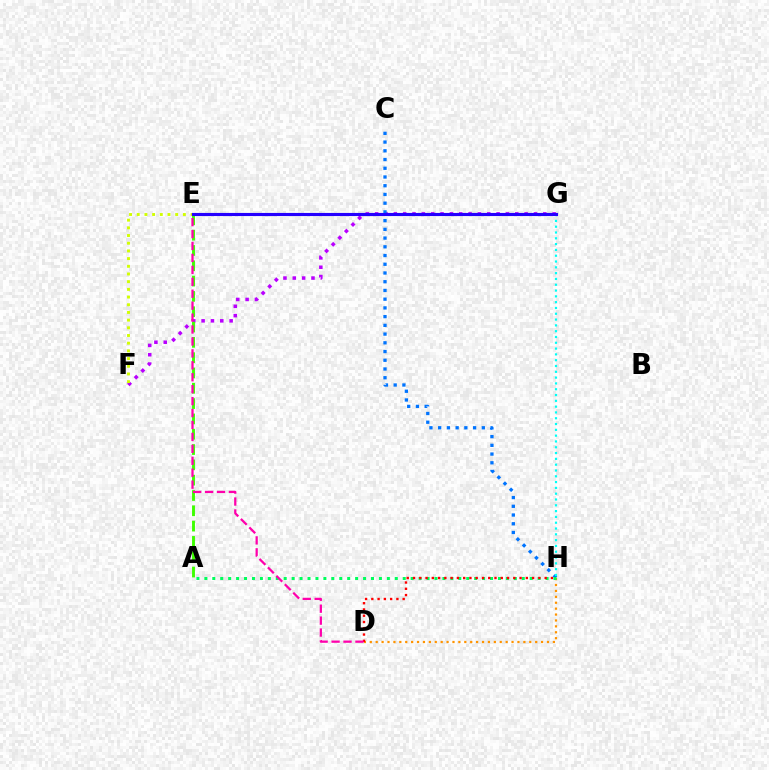{('F', 'G'): [{'color': '#b900ff', 'line_style': 'dotted', 'thickness': 2.54}], ('D', 'H'): [{'color': '#ff9400', 'line_style': 'dotted', 'thickness': 1.6}, {'color': '#ff0000', 'line_style': 'dotted', 'thickness': 1.7}], ('E', 'F'): [{'color': '#d1ff00', 'line_style': 'dotted', 'thickness': 2.09}], ('A', 'E'): [{'color': '#3dff00', 'line_style': 'dashed', 'thickness': 2.08}], ('C', 'H'): [{'color': '#0074ff', 'line_style': 'dotted', 'thickness': 2.37}], ('A', 'H'): [{'color': '#00ff5c', 'line_style': 'dotted', 'thickness': 2.16}], ('D', 'E'): [{'color': '#ff00ac', 'line_style': 'dashed', 'thickness': 1.62}], ('G', 'H'): [{'color': '#00fff6', 'line_style': 'dotted', 'thickness': 1.58}], ('E', 'G'): [{'color': '#2500ff', 'line_style': 'solid', 'thickness': 2.25}]}